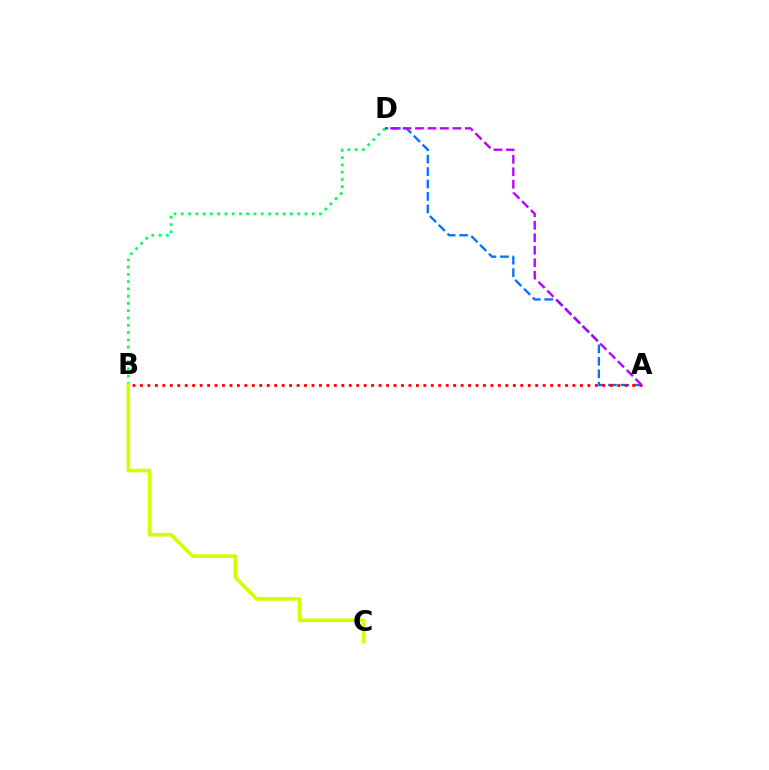{('B', 'D'): [{'color': '#00ff5c', 'line_style': 'dotted', 'thickness': 1.98}], ('B', 'C'): [{'color': '#d1ff00', 'line_style': 'solid', 'thickness': 2.59}], ('A', 'D'): [{'color': '#0074ff', 'line_style': 'dashed', 'thickness': 1.69}, {'color': '#b900ff', 'line_style': 'dashed', 'thickness': 1.7}], ('A', 'B'): [{'color': '#ff0000', 'line_style': 'dotted', 'thickness': 2.03}]}